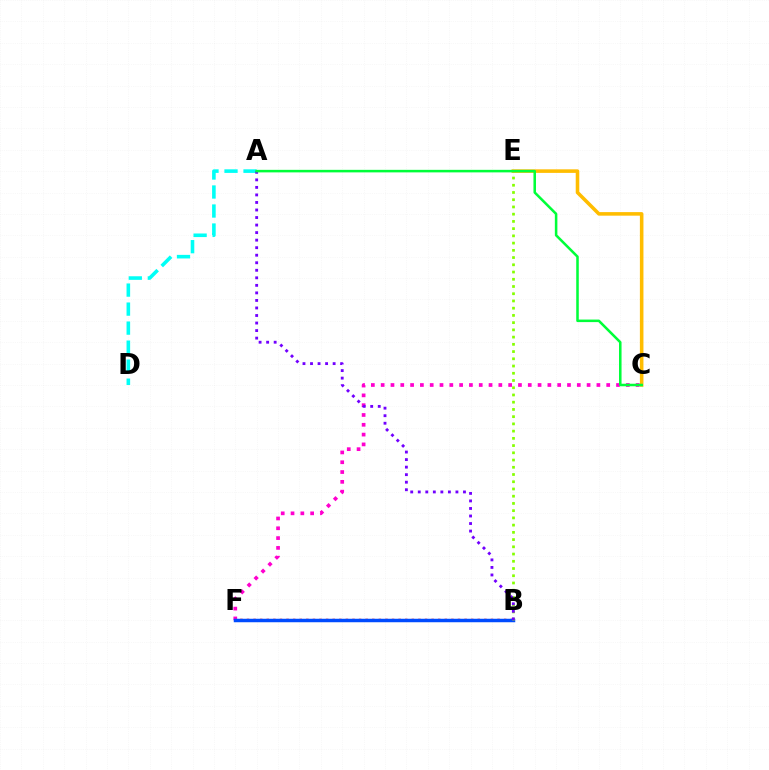{('B', 'F'): [{'color': '#ff0000', 'line_style': 'dotted', 'thickness': 1.79}, {'color': '#004bff', 'line_style': 'solid', 'thickness': 2.5}], ('C', 'E'): [{'color': '#ffbd00', 'line_style': 'solid', 'thickness': 2.56}], ('C', 'F'): [{'color': '#ff00cf', 'line_style': 'dotted', 'thickness': 2.66}], ('B', 'E'): [{'color': '#84ff00', 'line_style': 'dotted', 'thickness': 1.96}], ('A', 'D'): [{'color': '#00fff6', 'line_style': 'dashed', 'thickness': 2.58}], ('A', 'B'): [{'color': '#7200ff', 'line_style': 'dotted', 'thickness': 2.05}], ('A', 'C'): [{'color': '#00ff39', 'line_style': 'solid', 'thickness': 1.83}]}